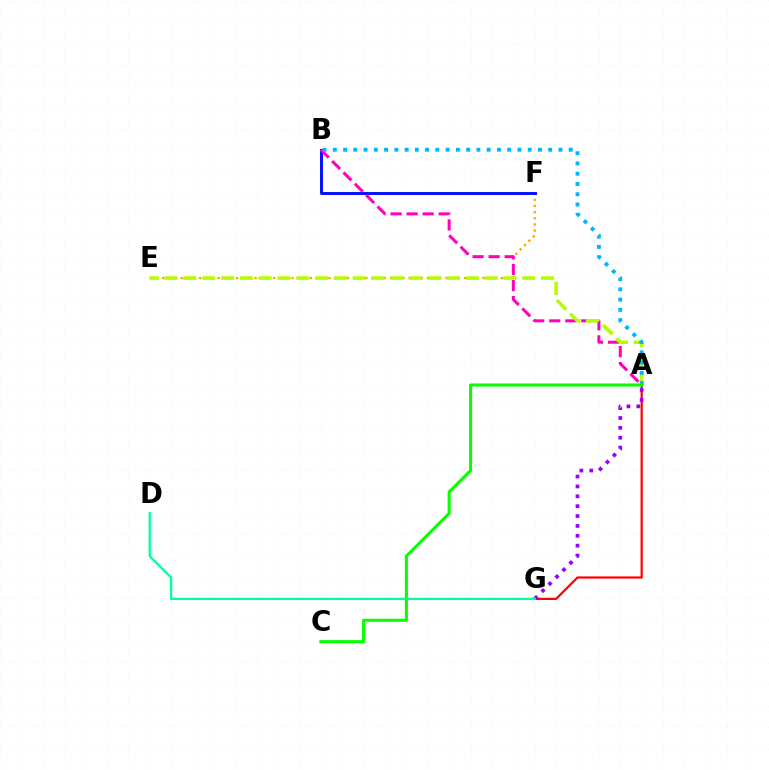{('E', 'F'): [{'color': '#ffa500', 'line_style': 'dotted', 'thickness': 1.67}], ('B', 'F'): [{'color': '#0010ff', 'line_style': 'solid', 'thickness': 2.11}], ('A', 'B'): [{'color': '#ff00bd', 'line_style': 'dashed', 'thickness': 2.18}, {'color': '#00b5ff', 'line_style': 'dotted', 'thickness': 2.79}], ('A', 'G'): [{'color': '#ff0000', 'line_style': 'solid', 'thickness': 1.6}, {'color': '#9b00ff', 'line_style': 'dotted', 'thickness': 2.68}], ('A', 'E'): [{'color': '#b3ff00', 'line_style': 'dashed', 'thickness': 2.56}], ('A', 'C'): [{'color': '#08ff00', 'line_style': 'solid', 'thickness': 2.22}], ('D', 'G'): [{'color': '#00ff9d', 'line_style': 'solid', 'thickness': 1.66}]}